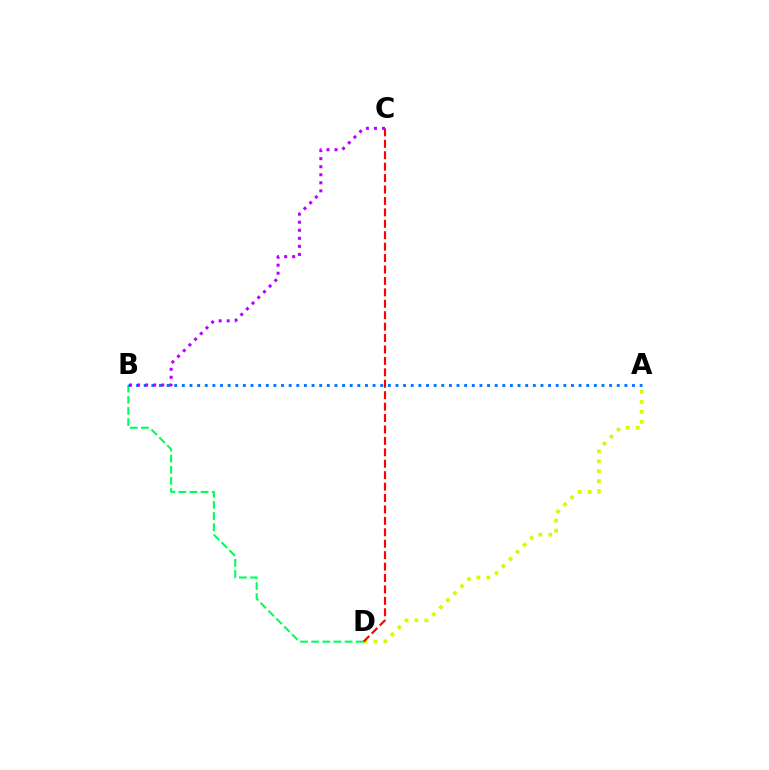{('B', 'D'): [{'color': '#00ff5c', 'line_style': 'dashed', 'thickness': 1.51}], ('A', 'D'): [{'color': '#d1ff00', 'line_style': 'dotted', 'thickness': 2.71}], ('C', 'D'): [{'color': '#ff0000', 'line_style': 'dashed', 'thickness': 1.55}], ('A', 'B'): [{'color': '#0074ff', 'line_style': 'dotted', 'thickness': 2.07}], ('B', 'C'): [{'color': '#b900ff', 'line_style': 'dotted', 'thickness': 2.19}]}